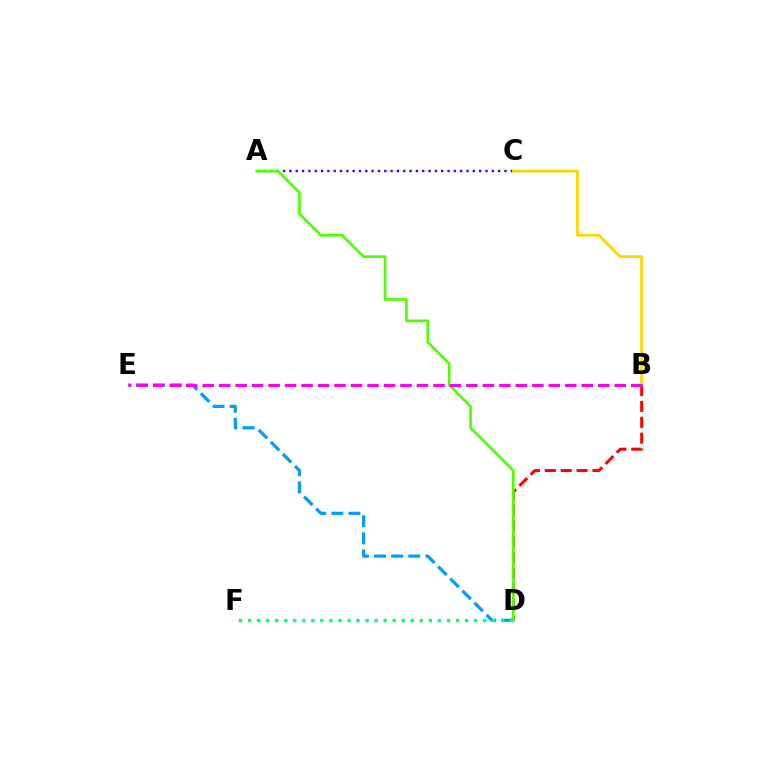{('B', 'D'): [{'color': '#ff0000', 'line_style': 'dashed', 'thickness': 2.16}], ('D', 'E'): [{'color': '#009eff', 'line_style': 'dashed', 'thickness': 2.32}], ('A', 'C'): [{'color': '#3700ff', 'line_style': 'dotted', 'thickness': 1.72}], ('B', 'C'): [{'color': '#ffd500', 'line_style': 'solid', 'thickness': 2.02}], ('A', 'D'): [{'color': '#4fff00', 'line_style': 'solid', 'thickness': 1.92}], ('B', 'E'): [{'color': '#ff00ed', 'line_style': 'dashed', 'thickness': 2.24}], ('D', 'F'): [{'color': '#00ff86', 'line_style': 'dotted', 'thickness': 2.46}]}